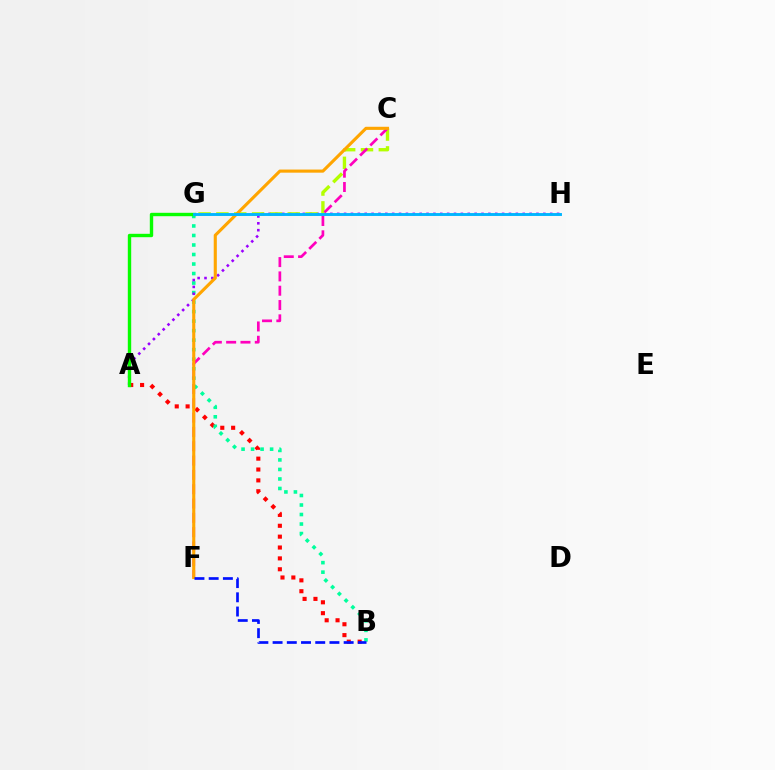{('A', 'B'): [{'color': '#ff0000', 'line_style': 'dotted', 'thickness': 2.95}], ('B', 'G'): [{'color': '#00ff9d', 'line_style': 'dotted', 'thickness': 2.58}], ('A', 'H'): [{'color': '#9b00ff', 'line_style': 'dotted', 'thickness': 1.87}], ('C', 'G'): [{'color': '#b3ff00', 'line_style': 'dashed', 'thickness': 2.42}], ('C', 'F'): [{'color': '#ff00bd', 'line_style': 'dashed', 'thickness': 1.94}, {'color': '#ffa500', 'line_style': 'solid', 'thickness': 2.24}], ('A', 'G'): [{'color': '#08ff00', 'line_style': 'solid', 'thickness': 2.44}], ('B', 'F'): [{'color': '#0010ff', 'line_style': 'dashed', 'thickness': 1.93}], ('G', 'H'): [{'color': '#00b5ff', 'line_style': 'solid', 'thickness': 2.08}]}